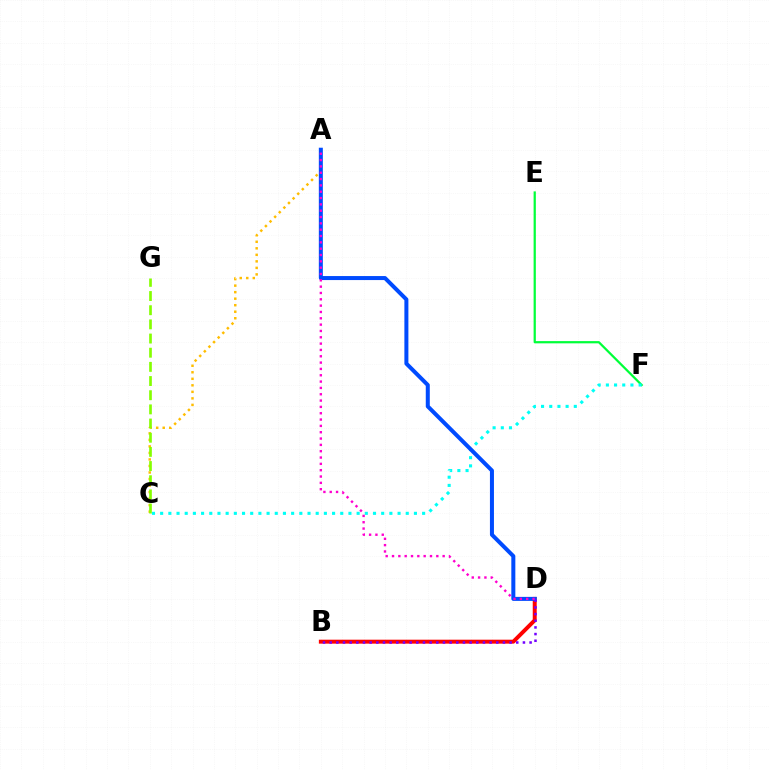{('A', 'C'): [{'color': '#ffbd00', 'line_style': 'dotted', 'thickness': 1.77}], ('E', 'F'): [{'color': '#00ff39', 'line_style': 'solid', 'thickness': 1.61}], ('B', 'D'): [{'color': '#ff0000', 'line_style': 'solid', 'thickness': 2.85}, {'color': '#7200ff', 'line_style': 'dotted', 'thickness': 1.81}], ('C', 'F'): [{'color': '#00fff6', 'line_style': 'dotted', 'thickness': 2.22}], ('A', 'D'): [{'color': '#004bff', 'line_style': 'solid', 'thickness': 2.89}, {'color': '#ff00cf', 'line_style': 'dotted', 'thickness': 1.72}], ('C', 'G'): [{'color': '#84ff00', 'line_style': 'dashed', 'thickness': 1.92}]}